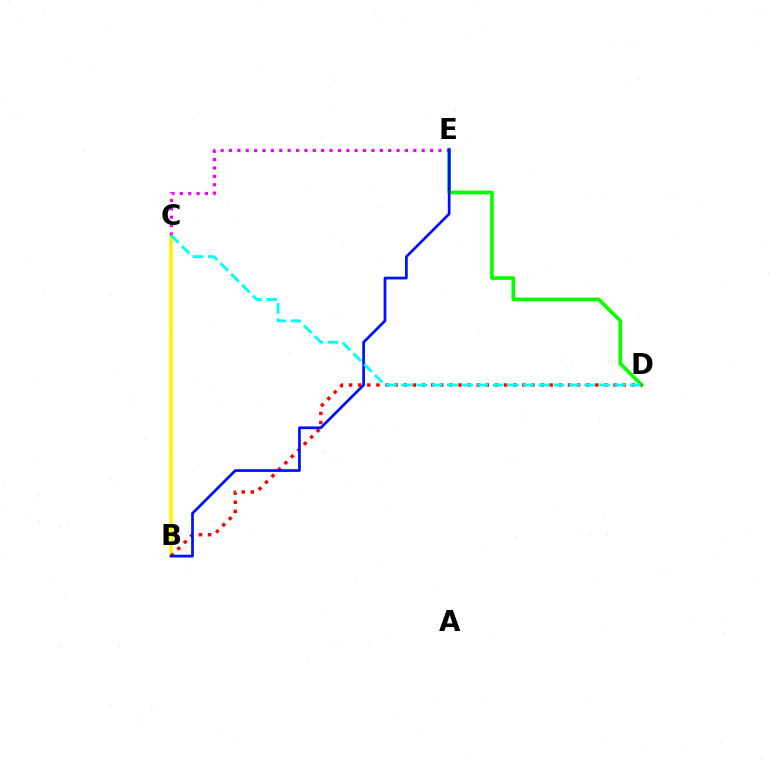{('D', 'E'): [{'color': '#08ff00', 'line_style': 'solid', 'thickness': 2.65}], ('B', 'C'): [{'color': '#fcf500', 'line_style': 'solid', 'thickness': 2.59}], ('B', 'D'): [{'color': '#ff0000', 'line_style': 'dotted', 'thickness': 2.48}], ('C', 'E'): [{'color': '#ee00ff', 'line_style': 'dotted', 'thickness': 2.28}], ('B', 'E'): [{'color': '#0010ff', 'line_style': 'solid', 'thickness': 1.96}], ('C', 'D'): [{'color': '#00fff6', 'line_style': 'dashed', 'thickness': 2.07}]}